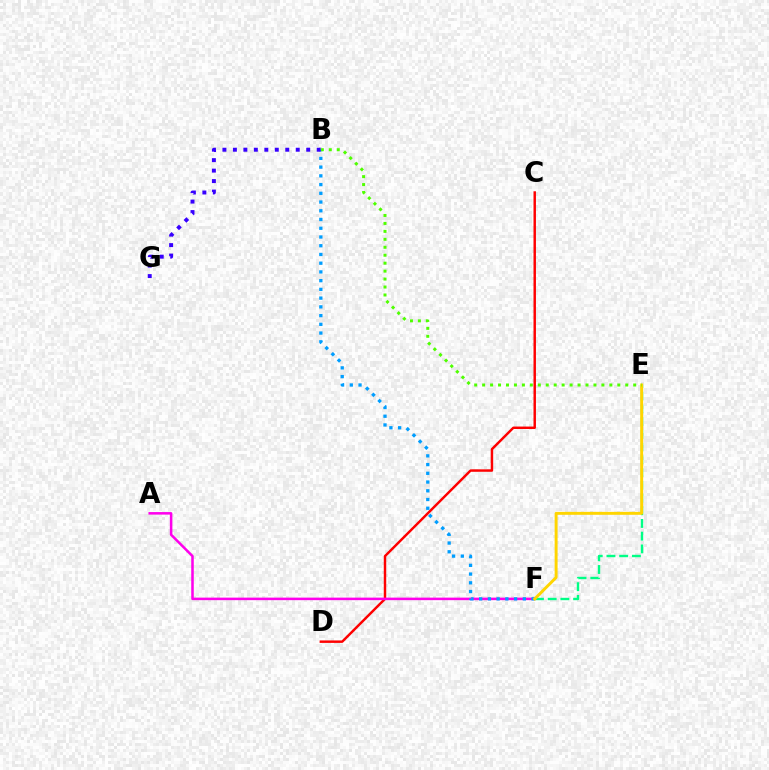{('C', 'D'): [{'color': '#ff0000', 'line_style': 'solid', 'thickness': 1.77}], ('A', 'F'): [{'color': '#ff00ed', 'line_style': 'solid', 'thickness': 1.82}], ('E', 'F'): [{'color': '#00ff86', 'line_style': 'dashed', 'thickness': 1.73}, {'color': '#ffd500', 'line_style': 'solid', 'thickness': 2.12}], ('B', 'F'): [{'color': '#009eff', 'line_style': 'dotted', 'thickness': 2.37}], ('B', 'E'): [{'color': '#4fff00', 'line_style': 'dotted', 'thickness': 2.16}], ('B', 'G'): [{'color': '#3700ff', 'line_style': 'dotted', 'thickness': 2.85}]}